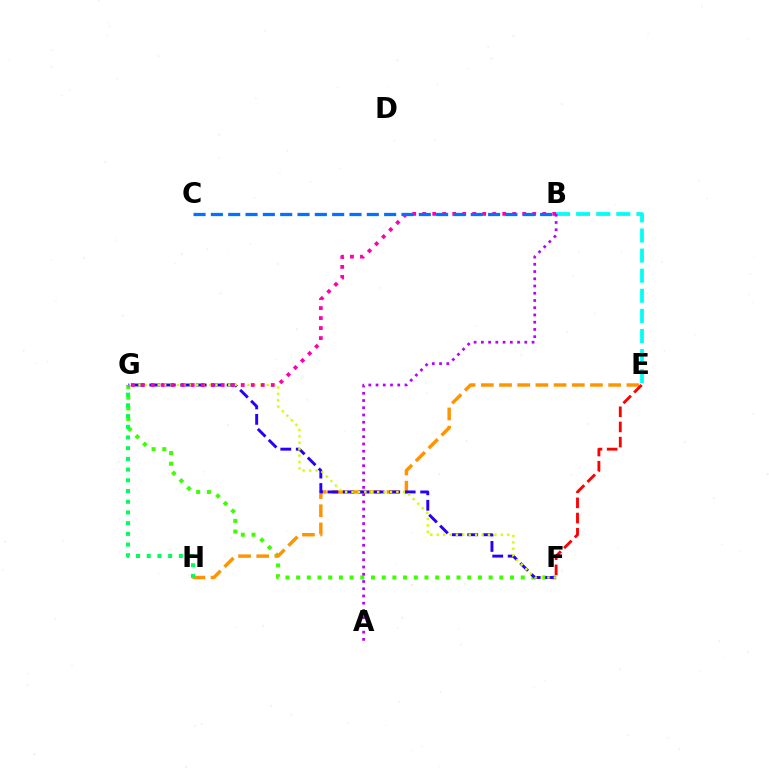{('F', 'G'): [{'color': '#3dff00', 'line_style': 'dotted', 'thickness': 2.91}, {'color': '#2500ff', 'line_style': 'dashed', 'thickness': 2.1}, {'color': '#d1ff00', 'line_style': 'dotted', 'thickness': 1.74}], ('E', 'H'): [{'color': '#ff9400', 'line_style': 'dashed', 'thickness': 2.47}], ('E', 'F'): [{'color': '#ff0000', 'line_style': 'dashed', 'thickness': 2.06}], ('G', 'H'): [{'color': '#00ff5c', 'line_style': 'dotted', 'thickness': 2.91}], ('B', 'G'): [{'color': '#ff00ac', 'line_style': 'dotted', 'thickness': 2.72}], ('B', 'C'): [{'color': '#0074ff', 'line_style': 'dashed', 'thickness': 2.35}], ('B', 'E'): [{'color': '#00fff6', 'line_style': 'dashed', 'thickness': 2.73}], ('A', 'B'): [{'color': '#b900ff', 'line_style': 'dotted', 'thickness': 1.97}]}